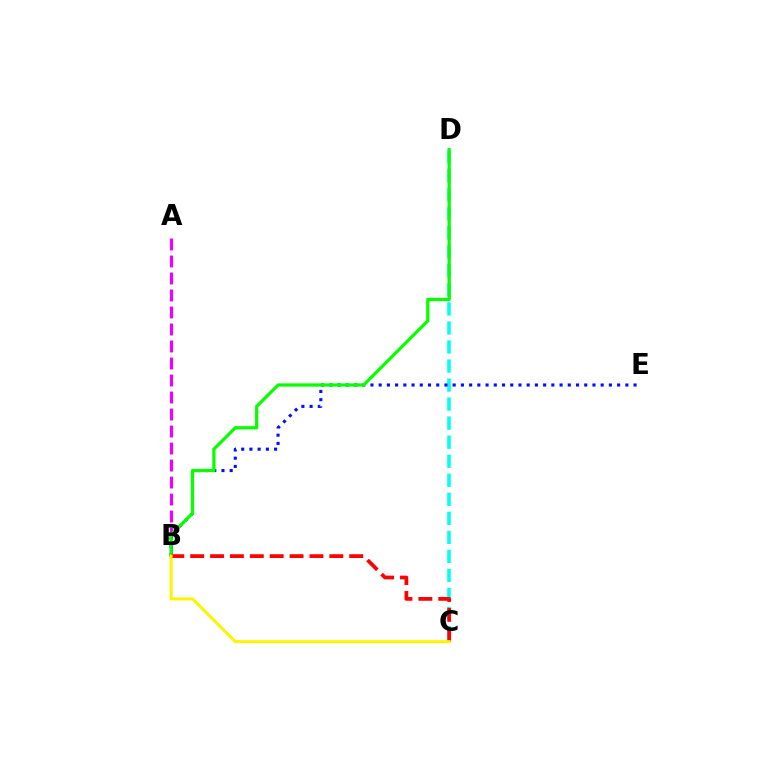{('C', 'D'): [{'color': '#00fff6', 'line_style': 'dashed', 'thickness': 2.59}], ('A', 'B'): [{'color': '#ee00ff', 'line_style': 'dashed', 'thickness': 2.31}], ('B', 'E'): [{'color': '#0010ff', 'line_style': 'dotted', 'thickness': 2.23}], ('B', 'D'): [{'color': '#08ff00', 'line_style': 'solid', 'thickness': 2.33}], ('B', 'C'): [{'color': '#ff0000', 'line_style': 'dashed', 'thickness': 2.7}, {'color': '#fcf500', 'line_style': 'solid', 'thickness': 2.16}]}